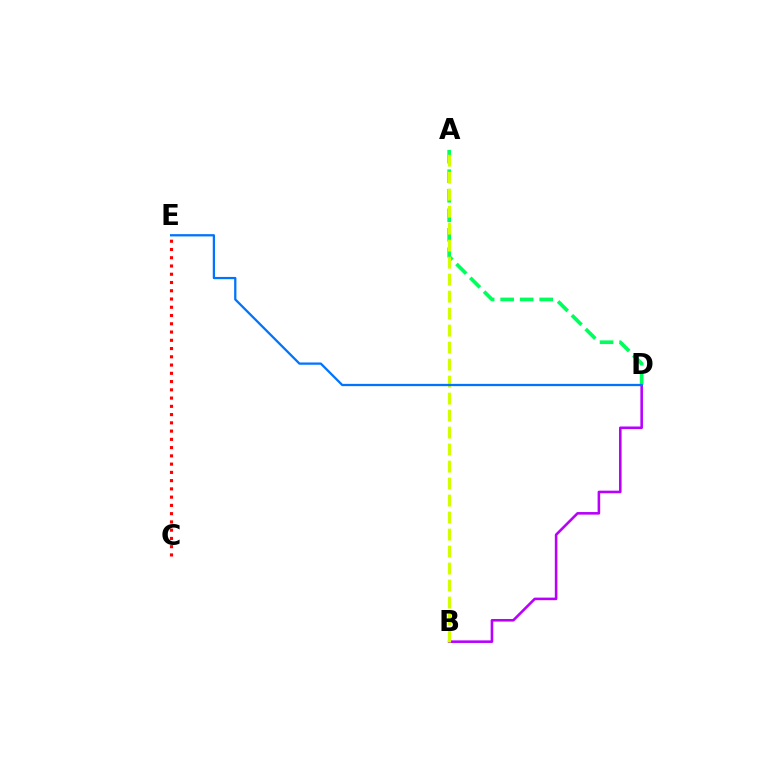{('C', 'E'): [{'color': '#ff0000', 'line_style': 'dotted', 'thickness': 2.24}], ('B', 'D'): [{'color': '#b900ff', 'line_style': 'solid', 'thickness': 1.86}], ('A', 'D'): [{'color': '#00ff5c', 'line_style': 'dashed', 'thickness': 2.65}], ('A', 'B'): [{'color': '#d1ff00', 'line_style': 'dashed', 'thickness': 2.31}], ('D', 'E'): [{'color': '#0074ff', 'line_style': 'solid', 'thickness': 1.64}]}